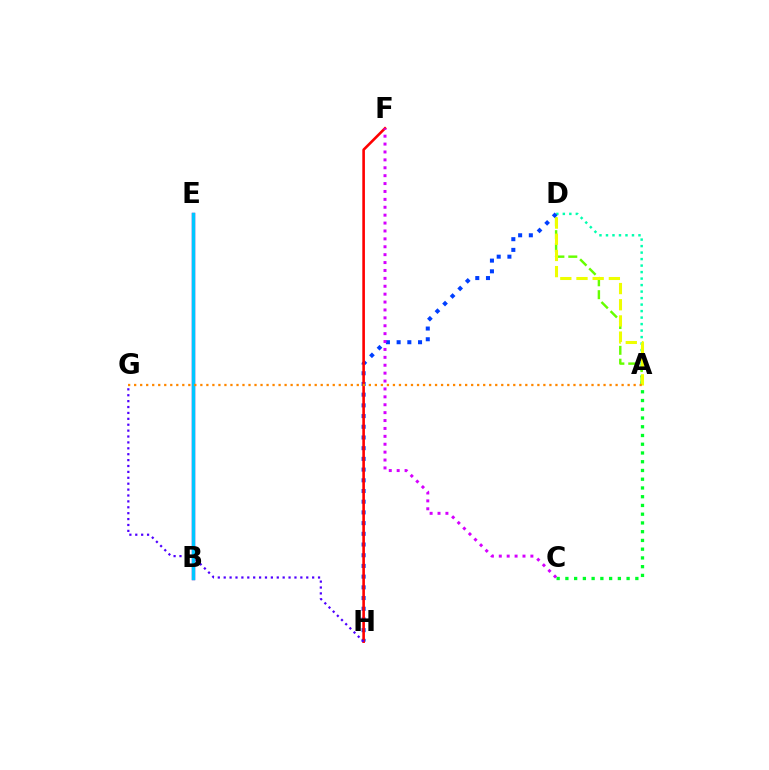{('A', 'D'): [{'color': '#00ffaf', 'line_style': 'dotted', 'thickness': 1.77}, {'color': '#66ff00', 'line_style': 'dashed', 'thickness': 1.75}, {'color': '#eeff00', 'line_style': 'dashed', 'thickness': 2.2}], ('D', 'H'): [{'color': '#003fff', 'line_style': 'dotted', 'thickness': 2.91}], ('F', 'H'): [{'color': '#ff0000', 'line_style': 'solid', 'thickness': 1.88}], ('B', 'E'): [{'color': '#ff00a0', 'line_style': 'solid', 'thickness': 2.44}, {'color': '#00c7ff', 'line_style': 'solid', 'thickness': 2.51}], ('A', 'C'): [{'color': '#00ff27', 'line_style': 'dotted', 'thickness': 2.38}], ('A', 'G'): [{'color': '#ff8800', 'line_style': 'dotted', 'thickness': 1.64}], ('C', 'F'): [{'color': '#d600ff', 'line_style': 'dotted', 'thickness': 2.15}], ('G', 'H'): [{'color': '#4f00ff', 'line_style': 'dotted', 'thickness': 1.6}]}